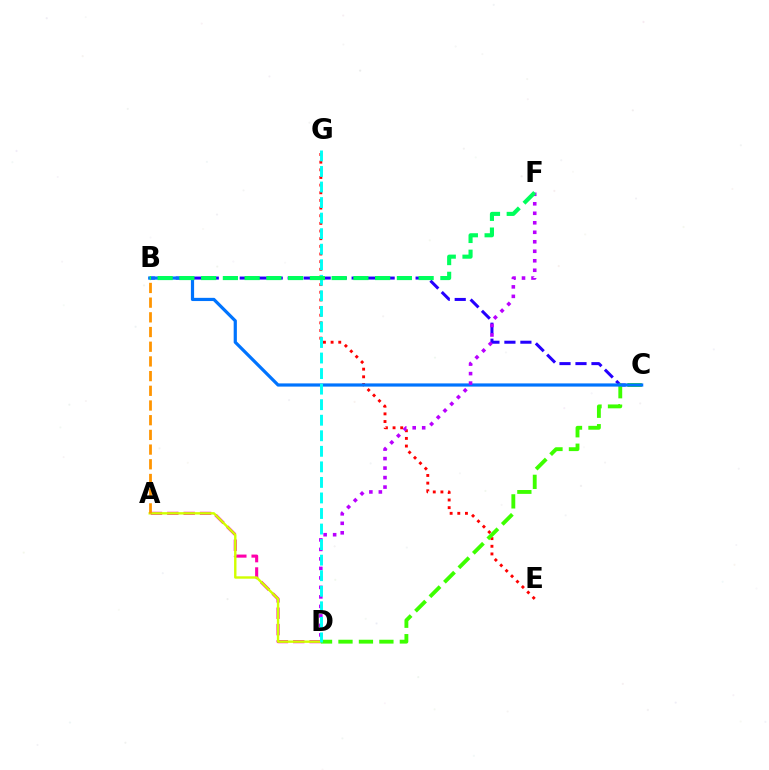{('A', 'D'): [{'color': '#ff00ac', 'line_style': 'dashed', 'thickness': 2.22}, {'color': '#d1ff00', 'line_style': 'solid', 'thickness': 1.73}], ('B', 'C'): [{'color': '#2500ff', 'line_style': 'dashed', 'thickness': 2.17}, {'color': '#0074ff', 'line_style': 'solid', 'thickness': 2.31}], ('E', 'G'): [{'color': '#ff0000', 'line_style': 'dotted', 'thickness': 2.08}], ('C', 'D'): [{'color': '#3dff00', 'line_style': 'dashed', 'thickness': 2.78}], ('A', 'B'): [{'color': '#ff9400', 'line_style': 'dashed', 'thickness': 2.0}], ('D', 'F'): [{'color': '#b900ff', 'line_style': 'dotted', 'thickness': 2.58}], ('D', 'G'): [{'color': '#00fff6', 'line_style': 'dashed', 'thickness': 2.11}], ('B', 'F'): [{'color': '#00ff5c', 'line_style': 'dashed', 'thickness': 2.95}]}